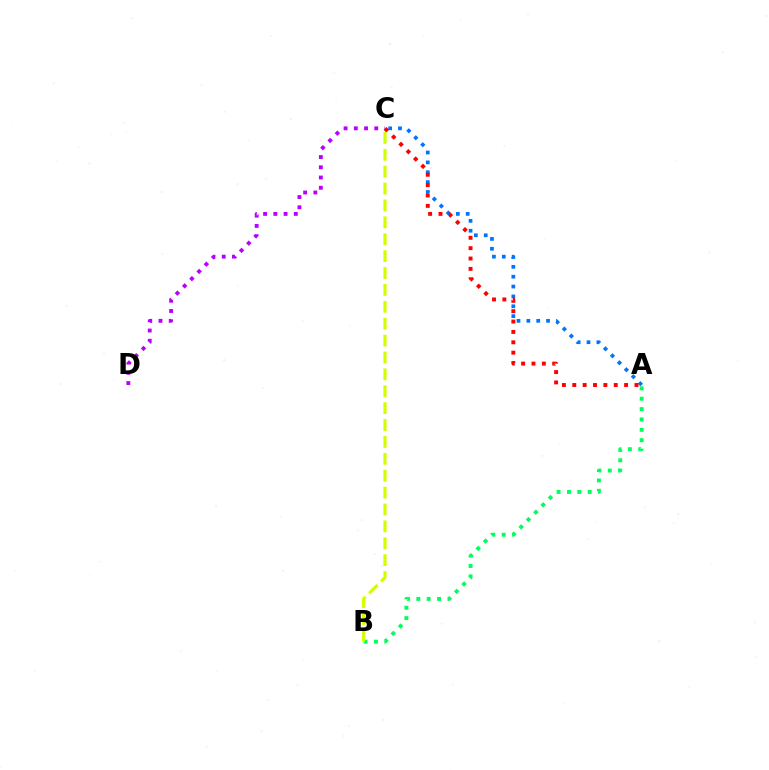{('C', 'D'): [{'color': '#b900ff', 'line_style': 'dotted', 'thickness': 2.78}], ('A', 'C'): [{'color': '#0074ff', 'line_style': 'dotted', 'thickness': 2.68}, {'color': '#ff0000', 'line_style': 'dotted', 'thickness': 2.82}], ('A', 'B'): [{'color': '#00ff5c', 'line_style': 'dotted', 'thickness': 2.82}], ('B', 'C'): [{'color': '#d1ff00', 'line_style': 'dashed', 'thickness': 2.29}]}